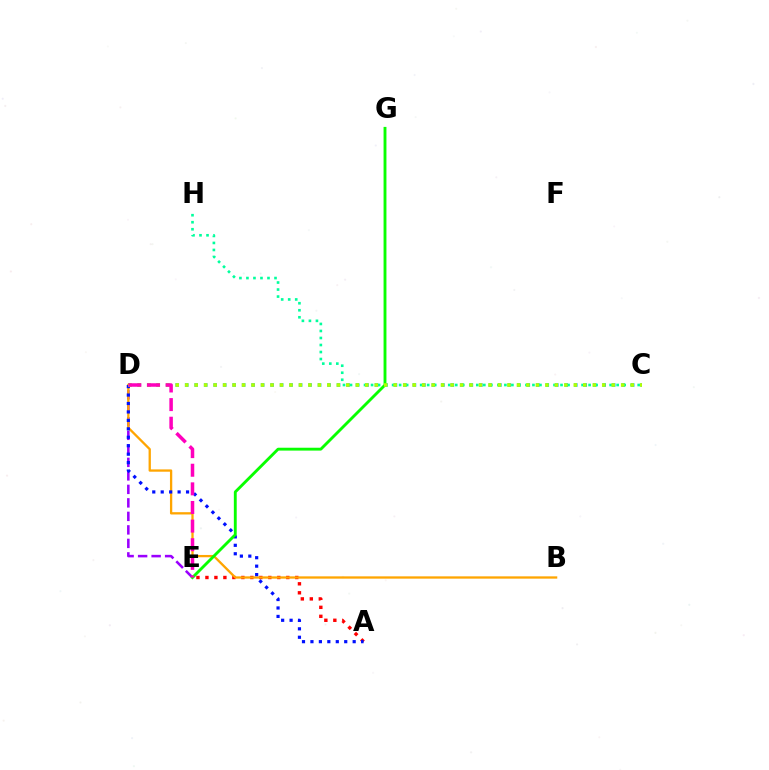{('D', 'E'): [{'color': '#9b00ff', 'line_style': 'dashed', 'thickness': 1.83}, {'color': '#ff00bd', 'line_style': 'dashed', 'thickness': 2.53}], ('C', 'D'): [{'color': '#00b5ff', 'line_style': 'dotted', 'thickness': 2.58}, {'color': '#b3ff00', 'line_style': 'dotted', 'thickness': 2.58}], ('A', 'E'): [{'color': '#ff0000', 'line_style': 'dotted', 'thickness': 2.44}], ('B', 'D'): [{'color': '#ffa500', 'line_style': 'solid', 'thickness': 1.66}], ('C', 'H'): [{'color': '#00ff9d', 'line_style': 'dotted', 'thickness': 1.91}], ('A', 'D'): [{'color': '#0010ff', 'line_style': 'dotted', 'thickness': 2.3}], ('E', 'G'): [{'color': '#08ff00', 'line_style': 'solid', 'thickness': 2.07}]}